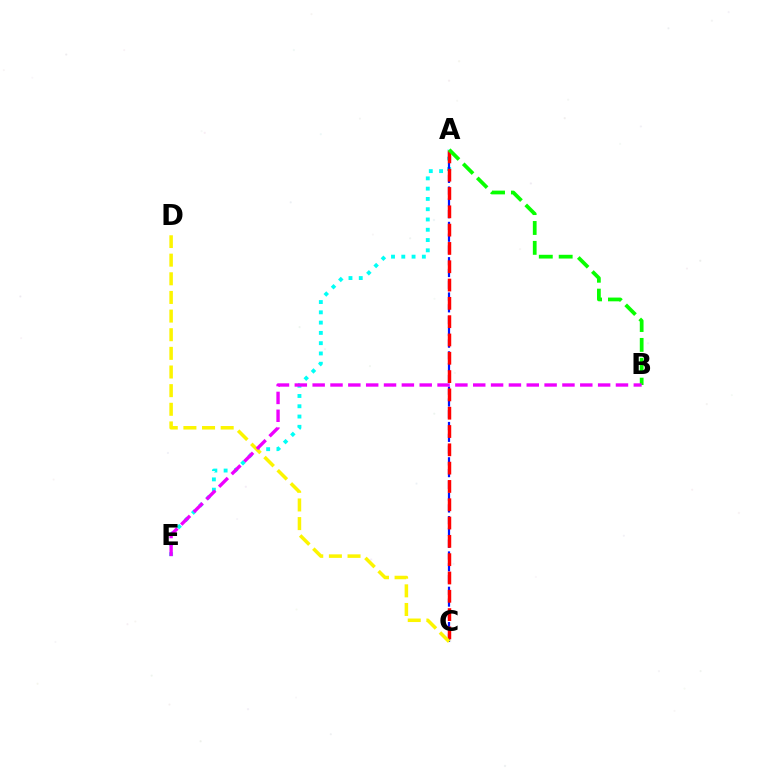{('A', 'E'): [{'color': '#00fff6', 'line_style': 'dotted', 'thickness': 2.79}], ('A', 'C'): [{'color': '#0010ff', 'line_style': 'dashed', 'thickness': 1.6}, {'color': '#ff0000', 'line_style': 'dashed', 'thickness': 2.49}], ('C', 'D'): [{'color': '#fcf500', 'line_style': 'dashed', 'thickness': 2.53}], ('A', 'B'): [{'color': '#08ff00', 'line_style': 'dashed', 'thickness': 2.7}], ('B', 'E'): [{'color': '#ee00ff', 'line_style': 'dashed', 'thickness': 2.42}]}